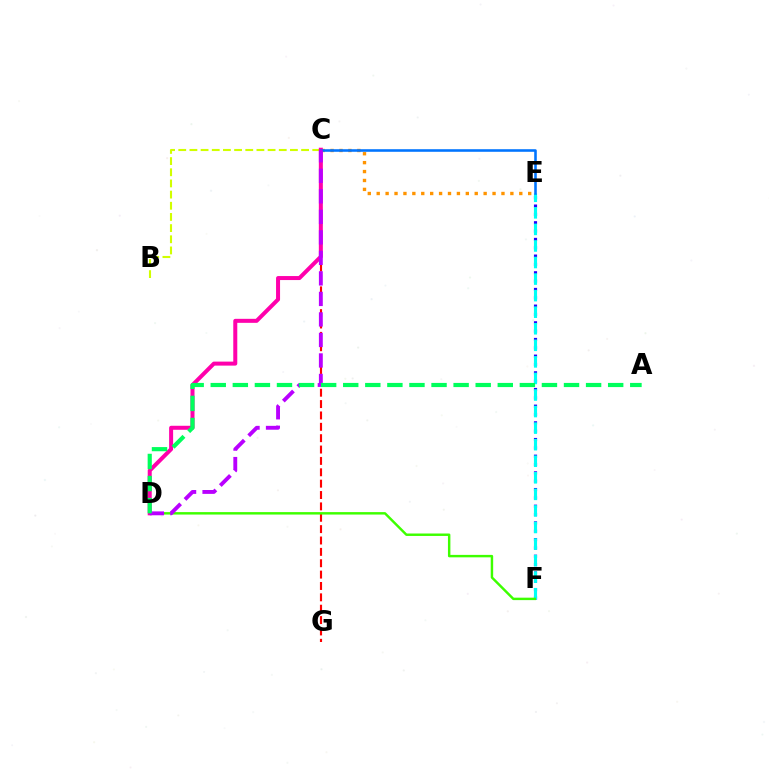{('C', 'E'): [{'color': '#ff9400', 'line_style': 'dotted', 'thickness': 2.42}, {'color': '#0074ff', 'line_style': 'solid', 'thickness': 1.86}], ('E', 'F'): [{'color': '#2500ff', 'line_style': 'dotted', 'thickness': 2.27}, {'color': '#00fff6', 'line_style': 'dashed', 'thickness': 2.25}], ('B', 'C'): [{'color': '#d1ff00', 'line_style': 'dashed', 'thickness': 1.52}], ('C', 'G'): [{'color': '#ff0000', 'line_style': 'dashed', 'thickness': 1.54}], ('D', 'F'): [{'color': '#3dff00', 'line_style': 'solid', 'thickness': 1.76}], ('C', 'D'): [{'color': '#ff00ac', 'line_style': 'solid', 'thickness': 2.88}, {'color': '#b900ff', 'line_style': 'dashed', 'thickness': 2.79}], ('A', 'D'): [{'color': '#00ff5c', 'line_style': 'dashed', 'thickness': 3.0}]}